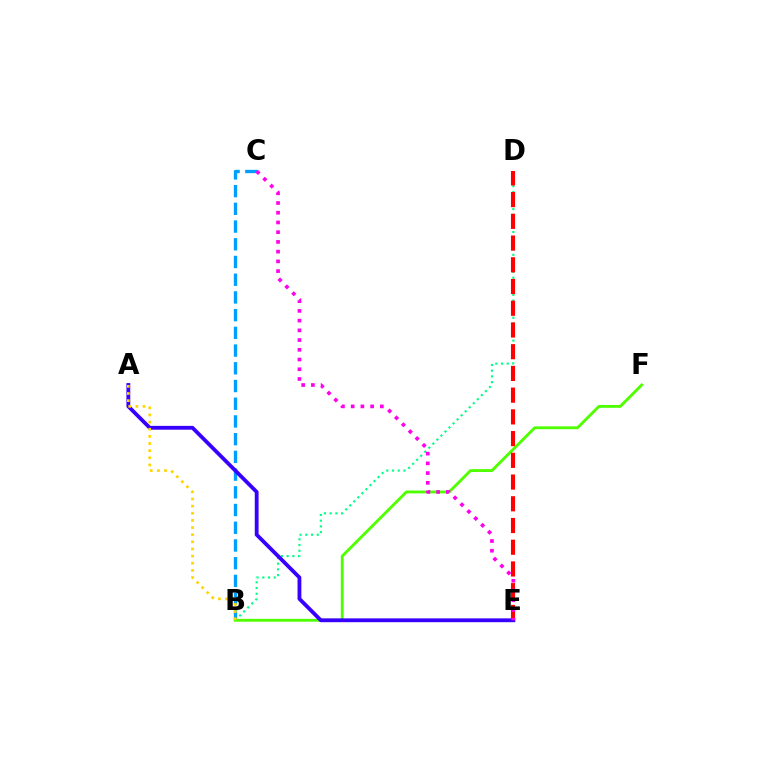{('B', 'D'): [{'color': '#00ff86', 'line_style': 'dotted', 'thickness': 1.55}], ('B', 'C'): [{'color': '#009eff', 'line_style': 'dashed', 'thickness': 2.41}], ('B', 'F'): [{'color': '#4fff00', 'line_style': 'solid', 'thickness': 2.06}], ('A', 'E'): [{'color': '#3700ff', 'line_style': 'solid', 'thickness': 2.75}], ('D', 'E'): [{'color': '#ff0000', 'line_style': 'dashed', 'thickness': 2.95}], ('A', 'B'): [{'color': '#ffd500', 'line_style': 'dotted', 'thickness': 1.94}], ('C', 'E'): [{'color': '#ff00ed', 'line_style': 'dotted', 'thickness': 2.64}]}